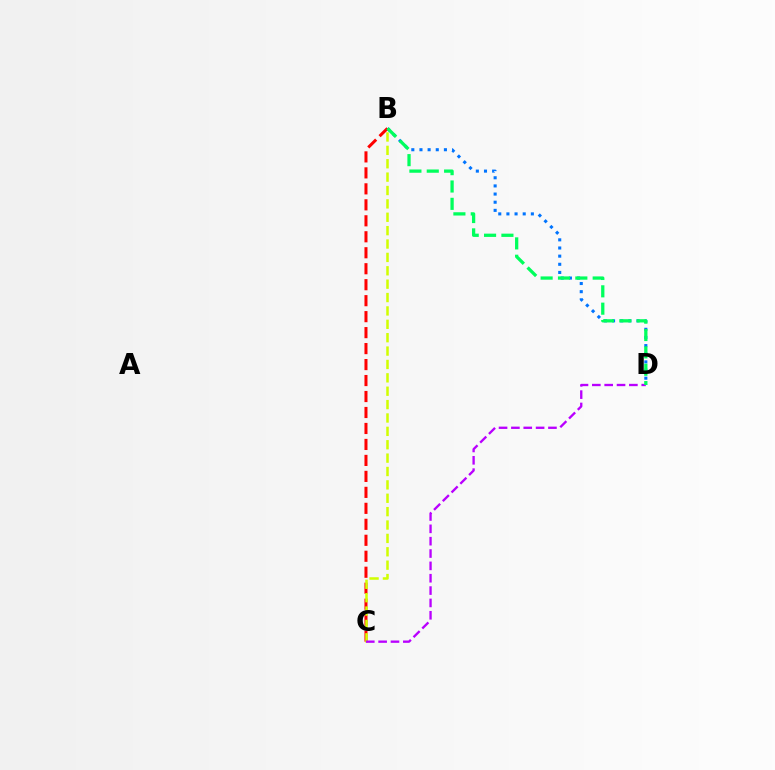{('B', 'D'): [{'color': '#0074ff', 'line_style': 'dotted', 'thickness': 2.21}, {'color': '#00ff5c', 'line_style': 'dashed', 'thickness': 2.36}], ('B', 'C'): [{'color': '#ff0000', 'line_style': 'dashed', 'thickness': 2.17}, {'color': '#d1ff00', 'line_style': 'dashed', 'thickness': 1.82}], ('C', 'D'): [{'color': '#b900ff', 'line_style': 'dashed', 'thickness': 1.68}]}